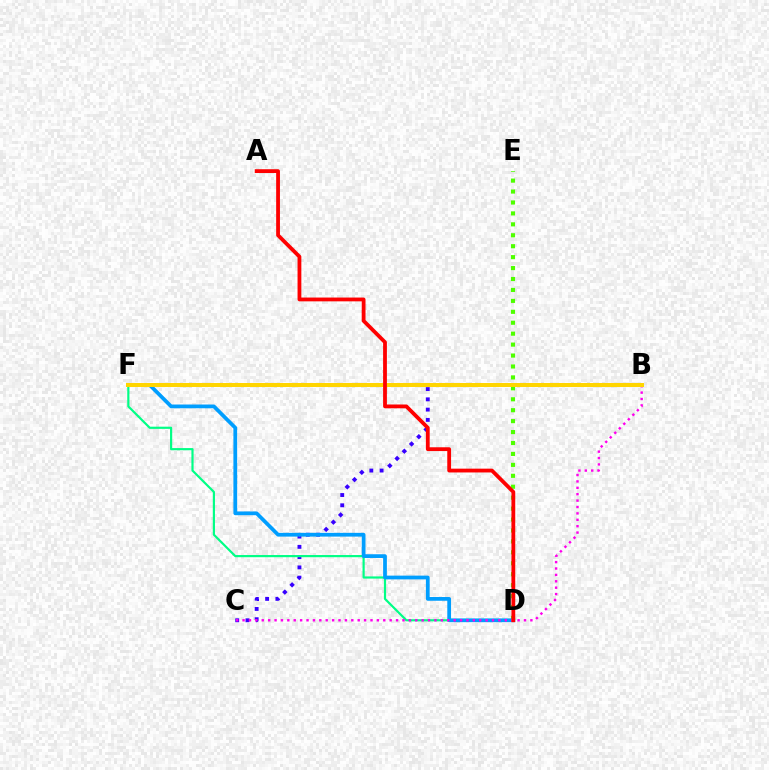{('B', 'C'): [{'color': '#3700ff', 'line_style': 'dotted', 'thickness': 2.79}, {'color': '#ff00ed', 'line_style': 'dotted', 'thickness': 1.74}], ('D', 'F'): [{'color': '#00ff86', 'line_style': 'solid', 'thickness': 1.57}, {'color': '#009eff', 'line_style': 'solid', 'thickness': 2.7}], ('D', 'E'): [{'color': '#4fff00', 'line_style': 'dotted', 'thickness': 2.97}], ('B', 'F'): [{'color': '#ffd500', 'line_style': 'solid', 'thickness': 2.89}], ('A', 'D'): [{'color': '#ff0000', 'line_style': 'solid', 'thickness': 2.73}]}